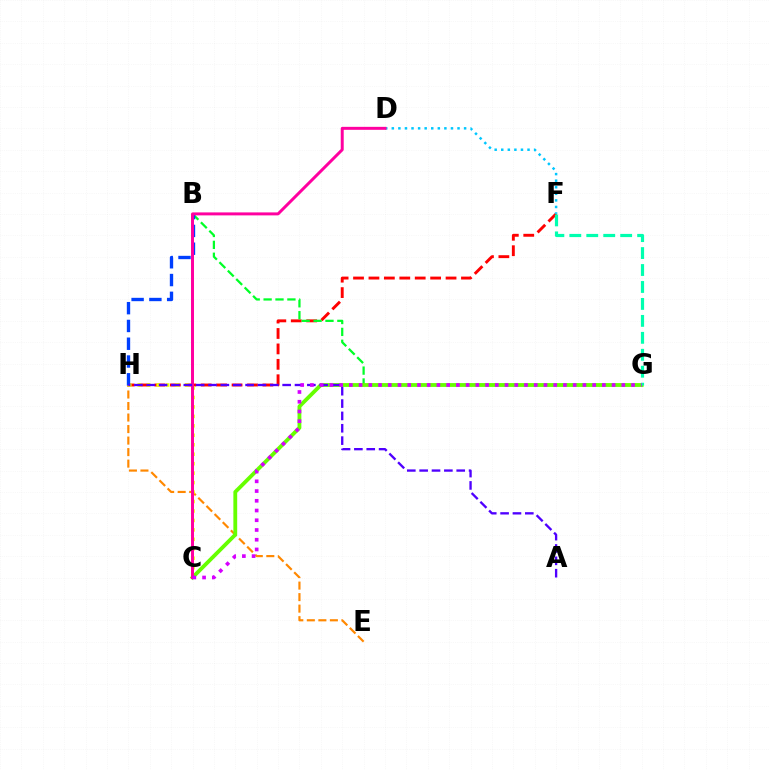{('E', 'H'): [{'color': '#ff8800', 'line_style': 'dashed', 'thickness': 1.57}], ('F', 'H'): [{'color': '#ff0000', 'line_style': 'dashed', 'thickness': 2.09}], ('B', 'G'): [{'color': '#00ff27', 'line_style': 'dashed', 'thickness': 1.62}], ('C', 'H'): [{'color': '#eeff00', 'line_style': 'dotted', 'thickness': 2.57}], ('C', 'G'): [{'color': '#66ff00', 'line_style': 'solid', 'thickness': 2.75}, {'color': '#d600ff', 'line_style': 'dotted', 'thickness': 2.64}], ('D', 'F'): [{'color': '#00c7ff', 'line_style': 'dotted', 'thickness': 1.79}], ('B', 'H'): [{'color': '#003fff', 'line_style': 'dashed', 'thickness': 2.42}], ('C', 'D'): [{'color': '#ff00a0', 'line_style': 'solid', 'thickness': 2.14}], ('F', 'G'): [{'color': '#00ffaf', 'line_style': 'dashed', 'thickness': 2.3}], ('A', 'H'): [{'color': '#4f00ff', 'line_style': 'dashed', 'thickness': 1.68}]}